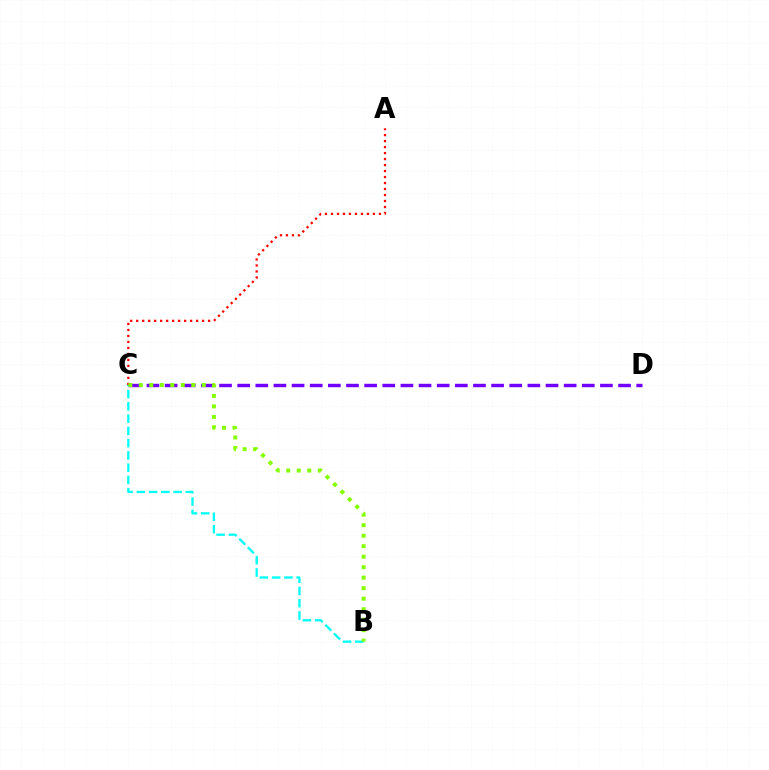{('C', 'D'): [{'color': '#7200ff', 'line_style': 'dashed', 'thickness': 2.46}], ('A', 'C'): [{'color': '#ff0000', 'line_style': 'dotted', 'thickness': 1.63}], ('B', 'C'): [{'color': '#00fff6', 'line_style': 'dashed', 'thickness': 1.66}, {'color': '#84ff00', 'line_style': 'dotted', 'thickness': 2.85}]}